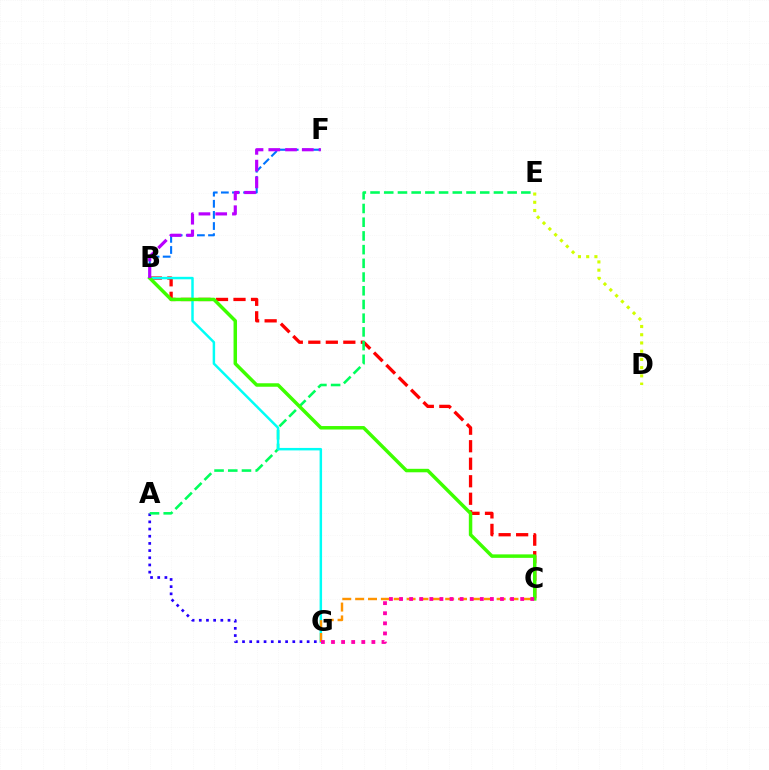{('B', 'C'): [{'color': '#ff0000', 'line_style': 'dashed', 'thickness': 2.38}, {'color': '#3dff00', 'line_style': 'solid', 'thickness': 2.5}], ('B', 'F'): [{'color': '#0074ff', 'line_style': 'dashed', 'thickness': 1.51}, {'color': '#b900ff', 'line_style': 'dashed', 'thickness': 2.28}], ('A', 'G'): [{'color': '#2500ff', 'line_style': 'dotted', 'thickness': 1.95}], ('A', 'E'): [{'color': '#00ff5c', 'line_style': 'dashed', 'thickness': 1.86}], ('B', 'G'): [{'color': '#00fff6', 'line_style': 'solid', 'thickness': 1.78}], ('D', 'E'): [{'color': '#d1ff00', 'line_style': 'dotted', 'thickness': 2.24}], ('C', 'G'): [{'color': '#ff9400', 'line_style': 'dashed', 'thickness': 1.75}, {'color': '#ff00ac', 'line_style': 'dotted', 'thickness': 2.74}]}